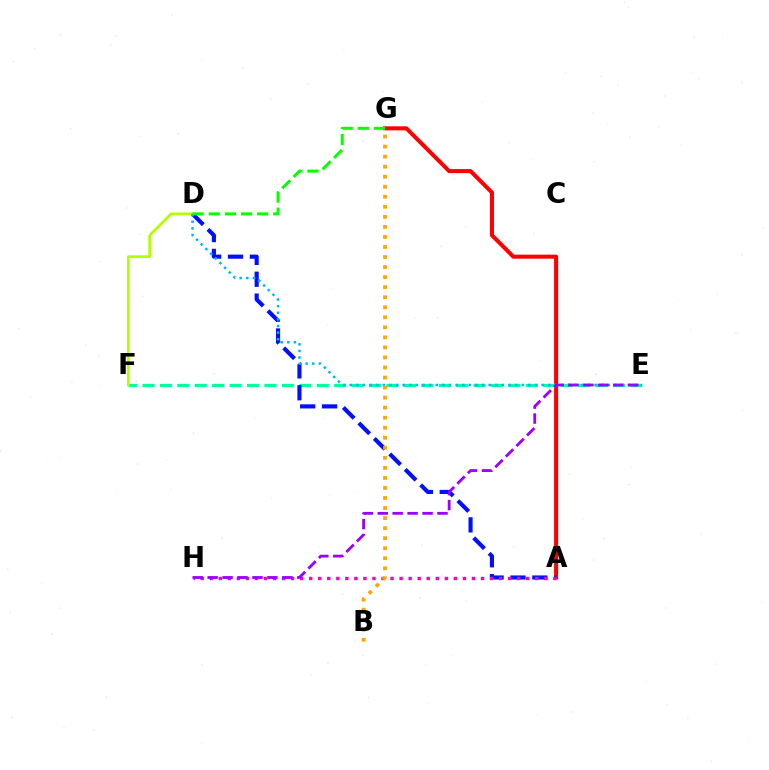{('A', 'G'): [{'color': '#ff0000', 'line_style': 'solid', 'thickness': 2.92}], ('E', 'F'): [{'color': '#00ff9d', 'line_style': 'dashed', 'thickness': 2.37}], ('A', 'D'): [{'color': '#0010ff', 'line_style': 'dashed', 'thickness': 2.97}], ('A', 'H'): [{'color': '#ff00bd', 'line_style': 'dotted', 'thickness': 2.46}], ('D', 'F'): [{'color': '#b3ff00', 'line_style': 'solid', 'thickness': 1.99}], ('D', 'E'): [{'color': '#00b5ff', 'line_style': 'dotted', 'thickness': 1.8}], ('B', 'G'): [{'color': '#ffa500', 'line_style': 'dotted', 'thickness': 2.73}], ('D', 'G'): [{'color': '#08ff00', 'line_style': 'dashed', 'thickness': 2.19}], ('E', 'H'): [{'color': '#9b00ff', 'line_style': 'dashed', 'thickness': 2.03}]}